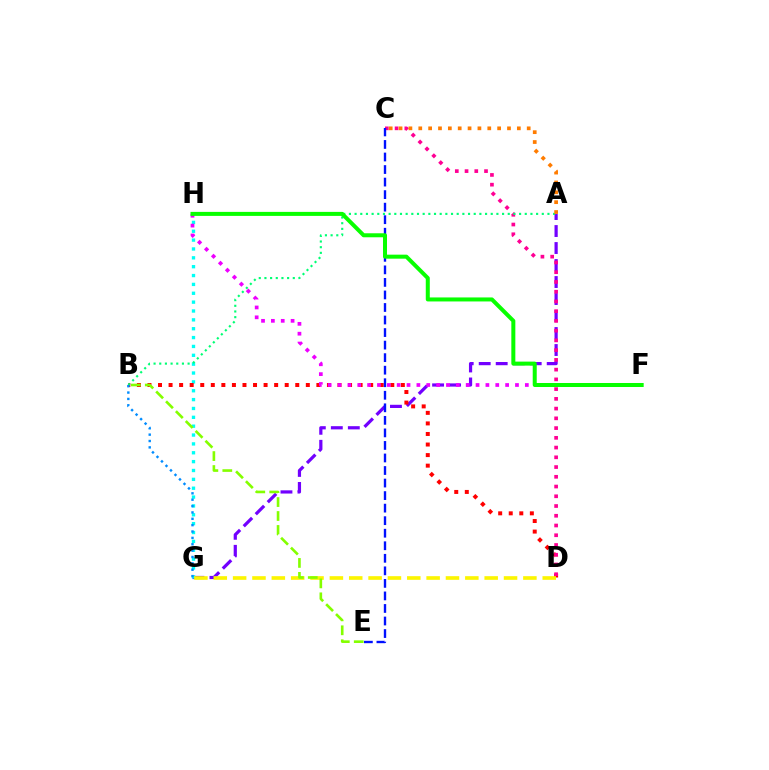{('A', 'G'): [{'color': '#7200ff', 'line_style': 'dashed', 'thickness': 2.31}], ('G', 'H'): [{'color': '#00fff6', 'line_style': 'dotted', 'thickness': 2.41}], ('B', 'D'): [{'color': '#ff0000', 'line_style': 'dotted', 'thickness': 2.87}], ('C', 'D'): [{'color': '#ff0094', 'line_style': 'dotted', 'thickness': 2.65}], ('C', 'E'): [{'color': '#0010ff', 'line_style': 'dashed', 'thickness': 1.7}], ('F', 'H'): [{'color': '#ee00ff', 'line_style': 'dotted', 'thickness': 2.68}, {'color': '#08ff00', 'line_style': 'solid', 'thickness': 2.88}], ('A', 'B'): [{'color': '#00ff74', 'line_style': 'dotted', 'thickness': 1.54}], ('A', 'C'): [{'color': '#ff7c00', 'line_style': 'dotted', 'thickness': 2.68}], ('D', 'G'): [{'color': '#fcf500', 'line_style': 'dashed', 'thickness': 2.63}], ('B', 'E'): [{'color': '#84ff00', 'line_style': 'dashed', 'thickness': 1.89}], ('B', 'G'): [{'color': '#008cff', 'line_style': 'dotted', 'thickness': 1.73}]}